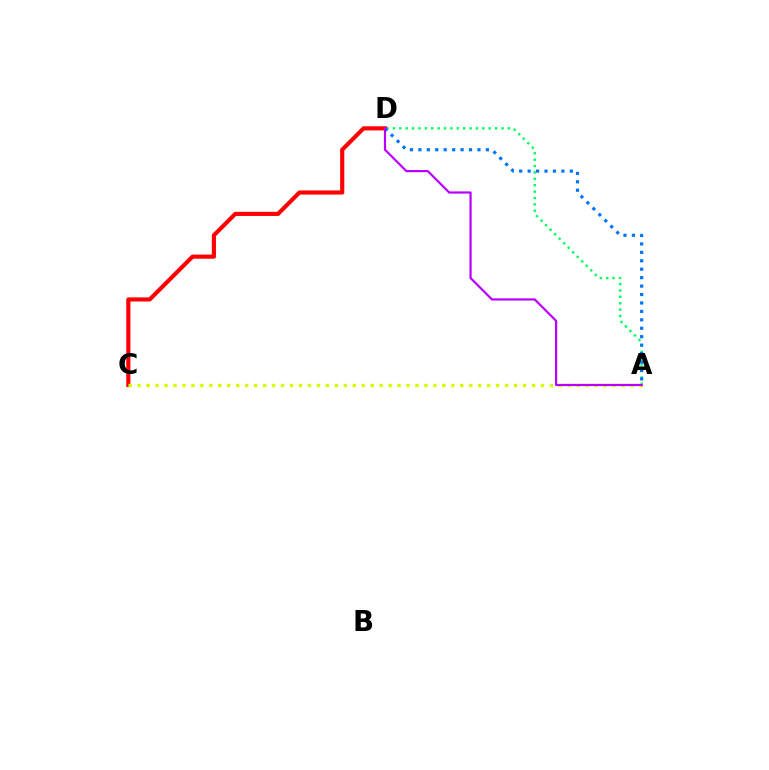{('A', 'D'): [{'color': '#00ff5c', 'line_style': 'dotted', 'thickness': 1.73}, {'color': '#0074ff', 'line_style': 'dotted', 'thickness': 2.29}, {'color': '#b900ff', 'line_style': 'solid', 'thickness': 1.59}], ('C', 'D'): [{'color': '#ff0000', 'line_style': 'solid', 'thickness': 2.97}], ('A', 'C'): [{'color': '#d1ff00', 'line_style': 'dotted', 'thickness': 2.43}]}